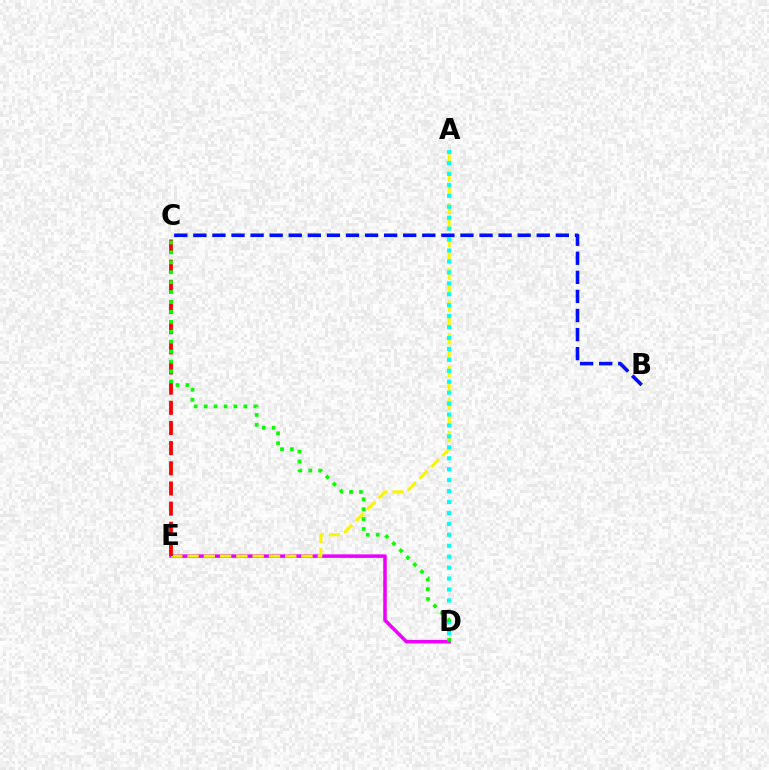{('D', 'E'): [{'color': '#ee00ff', 'line_style': 'solid', 'thickness': 2.54}], ('A', 'E'): [{'color': '#fcf500', 'line_style': 'dashed', 'thickness': 2.21}], ('A', 'D'): [{'color': '#00fff6', 'line_style': 'dotted', 'thickness': 2.97}], ('C', 'E'): [{'color': '#ff0000', 'line_style': 'dashed', 'thickness': 2.74}], ('C', 'D'): [{'color': '#08ff00', 'line_style': 'dotted', 'thickness': 2.7}], ('B', 'C'): [{'color': '#0010ff', 'line_style': 'dashed', 'thickness': 2.59}]}